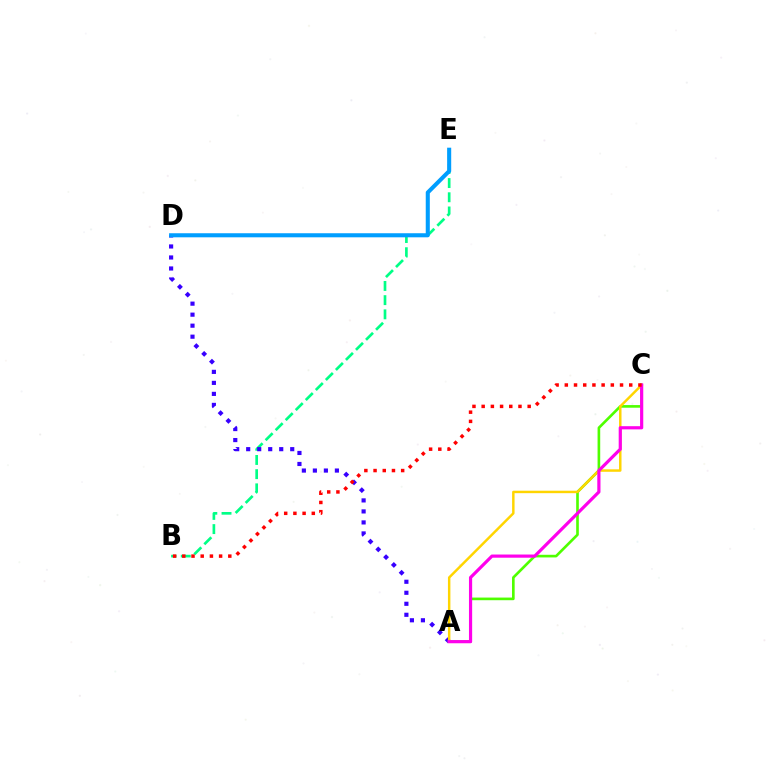{('B', 'E'): [{'color': '#00ff86', 'line_style': 'dashed', 'thickness': 1.93}], ('A', 'D'): [{'color': '#3700ff', 'line_style': 'dotted', 'thickness': 2.99}], ('A', 'C'): [{'color': '#4fff00', 'line_style': 'solid', 'thickness': 1.9}, {'color': '#ffd500', 'line_style': 'solid', 'thickness': 1.77}, {'color': '#ff00ed', 'line_style': 'solid', 'thickness': 2.29}], ('D', 'E'): [{'color': '#009eff', 'line_style': 'solid', 'thickness': 2.93}], ('B', 'C'): [{'color': '#ff0000', 'line_style': 'dotted', 'thickness': 2.5}]}